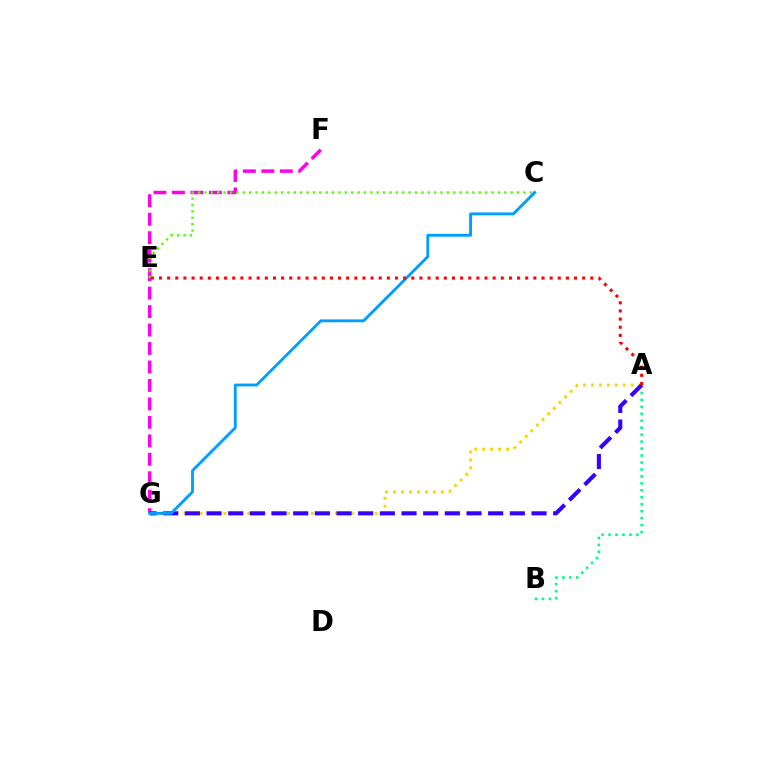{('A', 'B'): [{'color': '#00ff86', 'line_style': 'dotted', 'thickness': 1.89}], ('A', 'G'): [{'color': '#ffd500', 'line_style': 'dotted', 'thickness': 2.16}, {'color': '#3700ff', 'line_style': 'dashed', 'thickness': 2.94}], ('F', 'G'): [{'color': '#ff00ed', 'line_style': 'dashed', 'thickness': 2.51}], ('C', 'E'): [{'color': '#4fff00', 'line_style': 'dotted', 'thickness': 1.73}], ('C', 'G'): [{'color': '#009eff', 'line_style': 'solid', 'thickness': 2.06}], ('A', 'E'): [{'color': '#ff0000', 'line_style': 'dotted', 'thickness': 2.21}]}